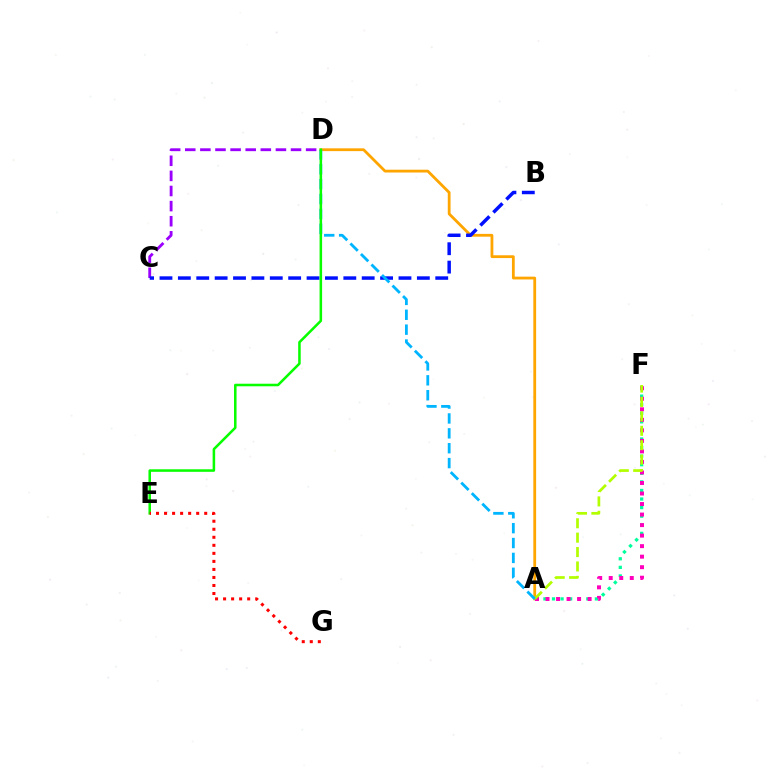{('A', 'D'): [{'color': '#ffa500', 'line_style': 'solid', 'thickness': 2.01}, {'color': '#00b5ff', 'line_style': 'dashed', 'thickness': 2.02}], ('A', 'F'): [{'color': '#00ff9d', 'line_style': 'dotted', 'thickness': 2.33}, {'color': '#ff00bd', 'line_style': 'dotted', 'thickness': 2.86}, {'color': '#b3ff00', 'line_style': 'dashed', 'thickness': 1.96}], ('C', 'D'): [{'color': '#9b00ff', 'line_style': 'dashed', 'thickness': 2.05}], ('B', 'C'): [{'color': '#0010ff', 'line_style': 'dashed', 'thickness': 2.5}], ('D', 'E'): [{'color': '#08ff00', 'line_style': 'solid', 'thickness': 1.83}], ('E', 'G'): [{'color': '#ff0000', 'line_style': 'dotted', 'thickness': 2.18}]}